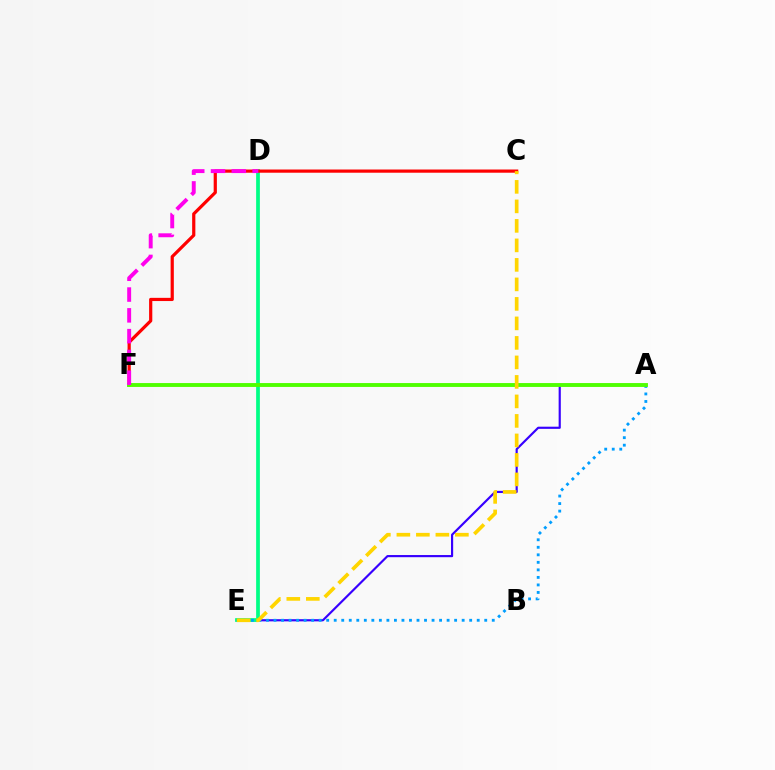{('A', 'E'): [{'color': '#3700ff', 'line_style': 'solid', 'thickness': 1.56}, {'color': '#009eff', 'line_style': 'dotted', 'thickness': 2.04}], ('D', 'E'): [{'color': '#00ff86', 'line_style': 'solid', 'thickness': 2.69}], ('C', 'F'): [{'color': '#ff0000', 'line_style': 'solid', 'thickness': 2.31}], ('A', 'F'): [{'color': '#4fff00', 'line_style': 'solid', 'thickness': 2.79}], ('C', 'E'): [{'color': '#ffd500', 'line_style': 'dashed', 'thickness': 2.65}], ('D', 'F'): [{'color': '#ff00ed', 'line_style': 'dashed', 'thickness': 2.83}]}